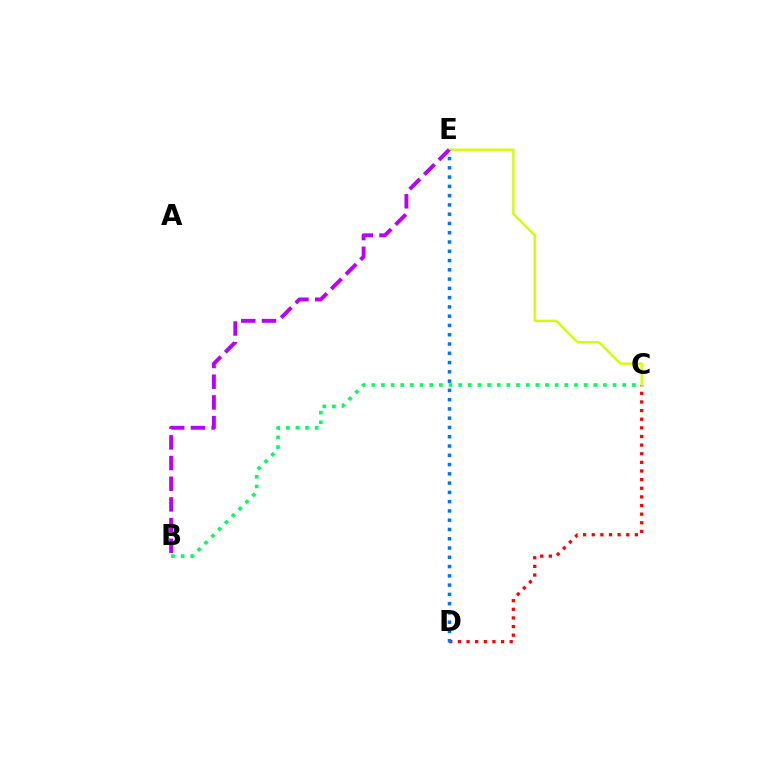{('C', 'D'): [{'color': '#ff0000', 'line_style': 'dotted', 'thickness': 2.34}], ('C', 'E'): [{'color': '#d1ff00', 'line_style': 'solid', 'thickness': 1.7}], ('D', 'E'): [{'color': '#0074ff', 'line_style': 'dotted', 'thickness': 2.52}], ('B', 'E'): [{'color': '#b900ff', 'line_style': 'dashed', 'thickness': 2.81}], ('B', 'C'): [{'color': '#00ff5c', 'line_style': 'dotted', 'thickness': 2.62}]}